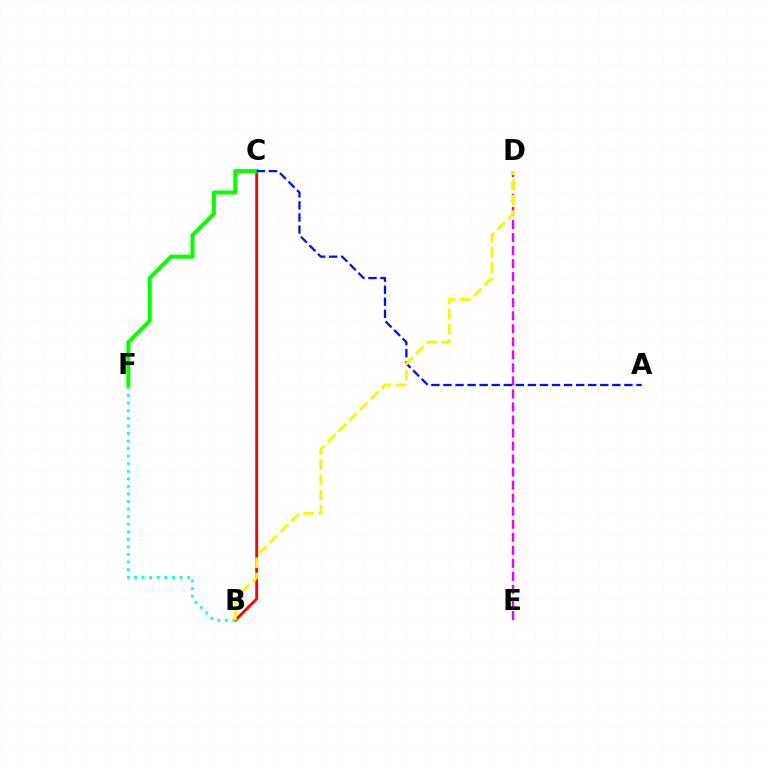{('D', 'E'): [{'color': '#ee00ff', 'line_style': 'dashed', 'thickness': 1.77}], ('B', 'C'): [{'color': '#ff0000', 'line_style': 'solid', 'thickness': 2.05}], ('B', 'F'): [{'color': '#00fff6', 'line_style': 'dotted', 'thickness': 2.06}], ('C', 'F'): [{'color': '#08ff00', 'line_style': 'solid', 'thickness': 2.91}], ('A', 'C'): [{'color': '#0010ff', 'line_style': 'dashed', 'thickness': 1.64}], ('B', 'D'): [{'color': '#fcf500', 'line_style': 'dashed', 'thickness': 2.07}]}